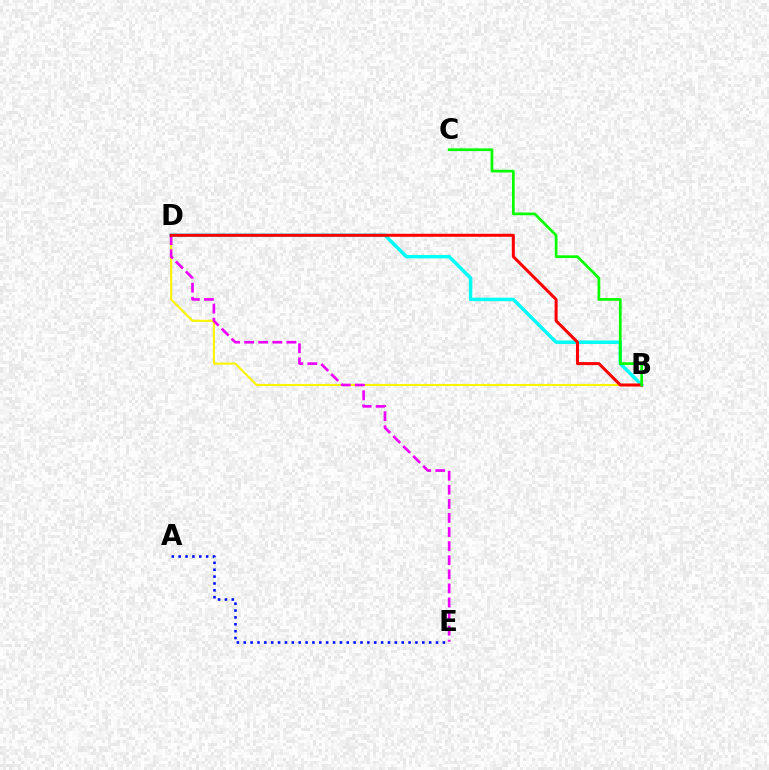{('A', 'E'): [{'color': '#0010ff', 'line_style': 'dotted', 'thickness': 1.87}], ('B', 'D'): [{'color': '#00fff6', 'line_style': 'solid', 'thickness': 2.48}, {'color': '#fcf500', 'line_style': 'solid', 'thickness': 1.52}, {'color': '#ff0000', 'line_style': 'solid', 'thickness': 2.17}], ('D', 'E'): [{'color': '#ee00ff', 'line_style': 'dashed', 'thickness': 1.91}], ('B', 'C'): [{'color': '#08ff00', 'line_style': 'solid', 'thickness': 1.95}]}